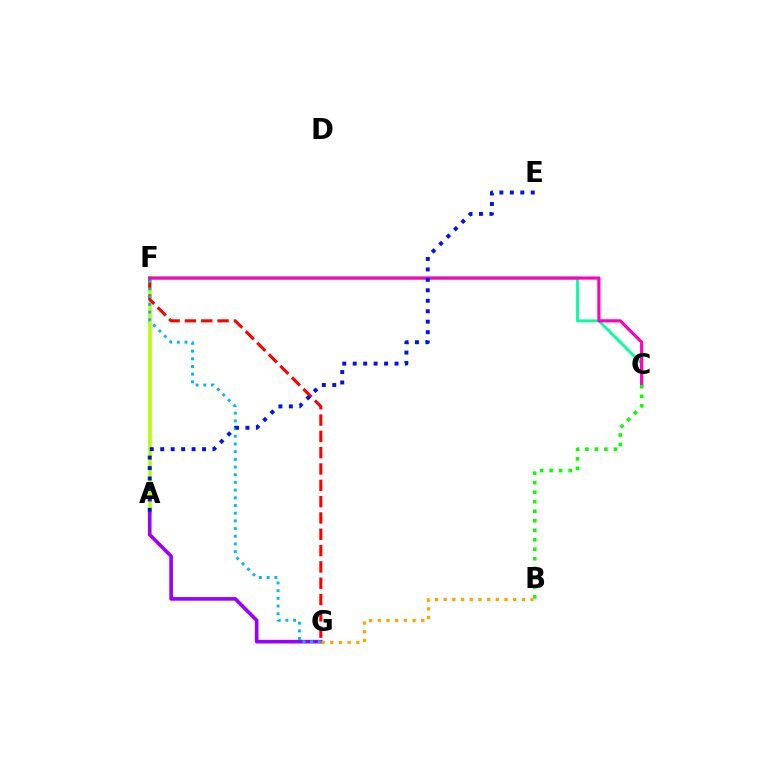{('A', 'F'): [{'color': '#b3ff00', 'line_style': 'solid', 'thickness': 2.54}], ('F', 'G'): [{'color': '#ff0000', 'line_style': 'dashed', 'thickness': 2.22}, {'color': '#00b5ff', 'line_style': 'dotted', 'thickness': 2.09}], ('A', 'G'): [{'color': '#9b00ff', 'line_style': 'solid', 'thickness': 2.61}], ('C', 'F'): [{'color': '#00ff9d', 'line_style': 'solid', 'thickness': 2.01}, {'color': '#ff00bd', 'line_style': 'solid', 'thickness': 2.28}], ('B', 'C'): [{'color': '#08ff00', 'line_style': 'dotted', 'thickness': 2.59}], ('B', 'G'): [{'color': '#ffa500', 'line_style': 'dotted', 'thickness': 2.36}], ('A', 'E'): [{'color': '#0010ff', 'line_style': 'dotted', 'thickness': 2.84}]}